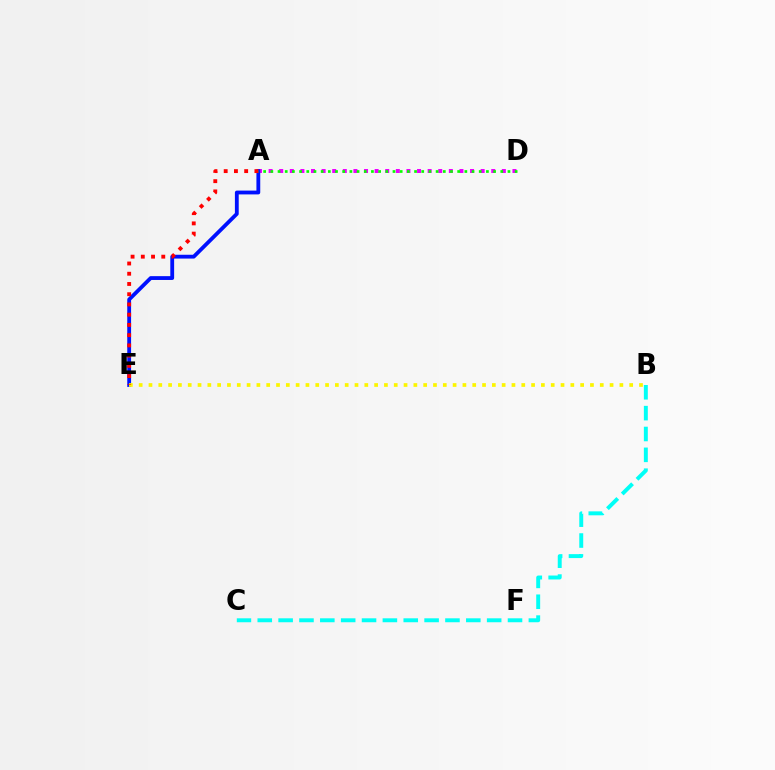{('A', 'D'): [{'color': '#ee00ff', 'line_style': 'dotted', 'thickness': 2.88}, {'color': '#08ff00', 'line_style': 'dotted', 'thickness': 1.95}], ('B', 'C'): [{'color': '#00fff6', 'line_style': 'dashed', 'thickness': 2.83}], ('A', 'E'): [{'color': '#0010ff', 'line_style': 'solid', 'thickness': 2.75}, {'color': '#ff0000', 'line_style': 'dotted', 'thickness': 2.78}], ('B', 'E'): [{'color': '#fcf500', 'line_style': 'dotted', 'thickness': 2.67}]}